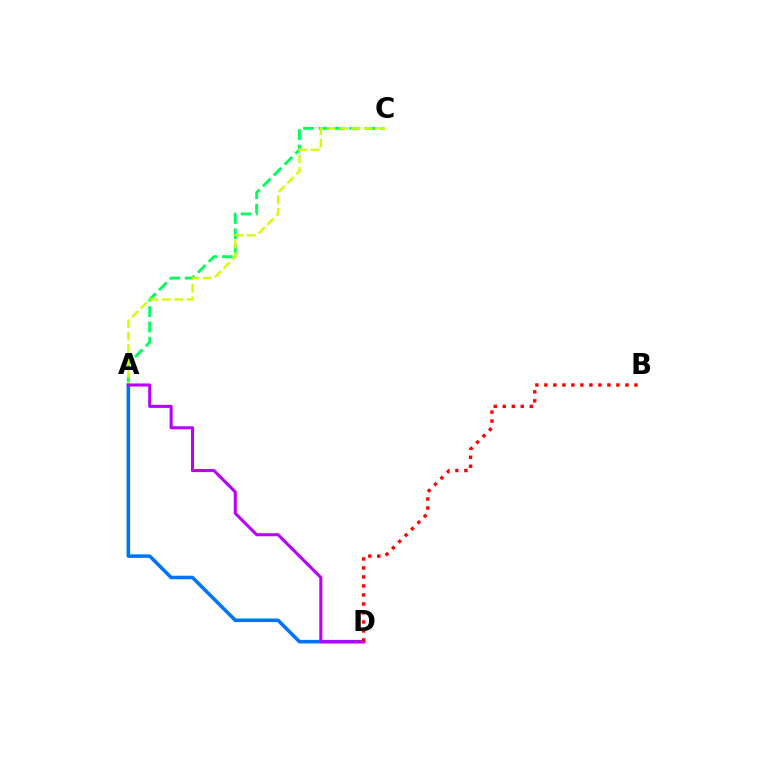{('A', 'D'): [{'color': '#0074ff', 'line_style': 'solid', 'thickness': 2.56}, {'color': '#b900ff', 'line_style': 'solid', 'thickness': 2.21}], ('A', 'C'): [{'color': '#00ff5c', 'line_style': 'dashed', 'thickness': 2.09}, {'color': '#d1ff00', 'line_style': 'dashed', 'thickness': 1.69}], ('B', 'D'): [{'color': '#ff0000', 'line_style': 'dotted', 'thickness': 2.45}]}